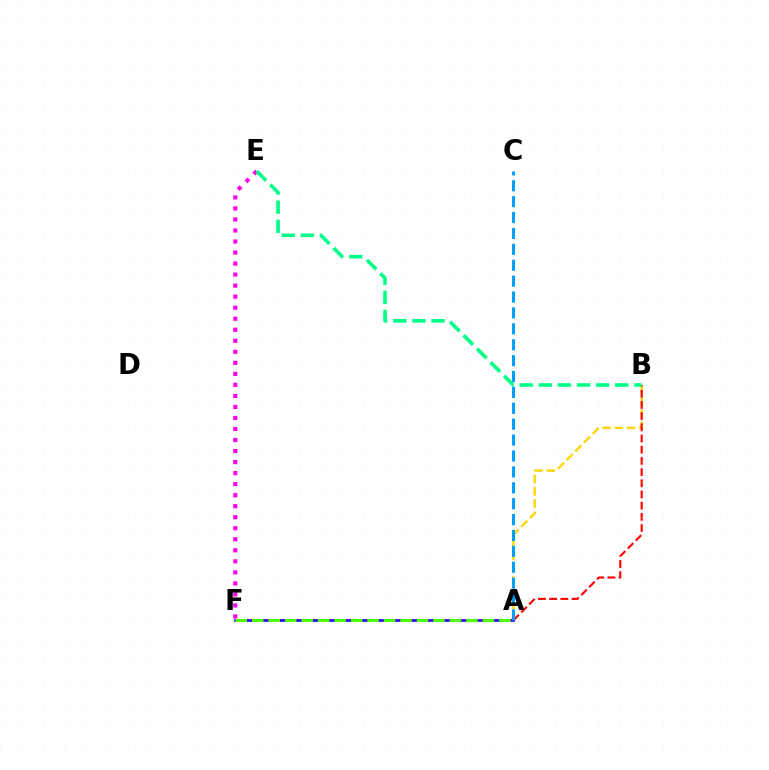{('A', 'B'): [{'color': '#ffd500', 'line_style': 'dashed', 'thickness': 1.67}, {'color': '#ff0000', 'line_style': 'dashed', 'thickness': 1.52}], ('E', 'F'): [{'color': '#ff00ed', 'line_style': 'dotted', 'thickness': 3.0}], ('A', 'F'): [{'color': '#3700ff', 'line_style': 'solid', 'thickness': 1.97}, {'color': '#4fff00', 'line_style': 'dashed', 'thickness': 2.24}], ('B', 'E'): [{'color': '#00ff86', 'line_style': 'dashed', 'thickness': 2.6}], ('A', 'C'): [{'color': '#009eff', 'line_style': 'dashed', 'thickness': 2.16}]}